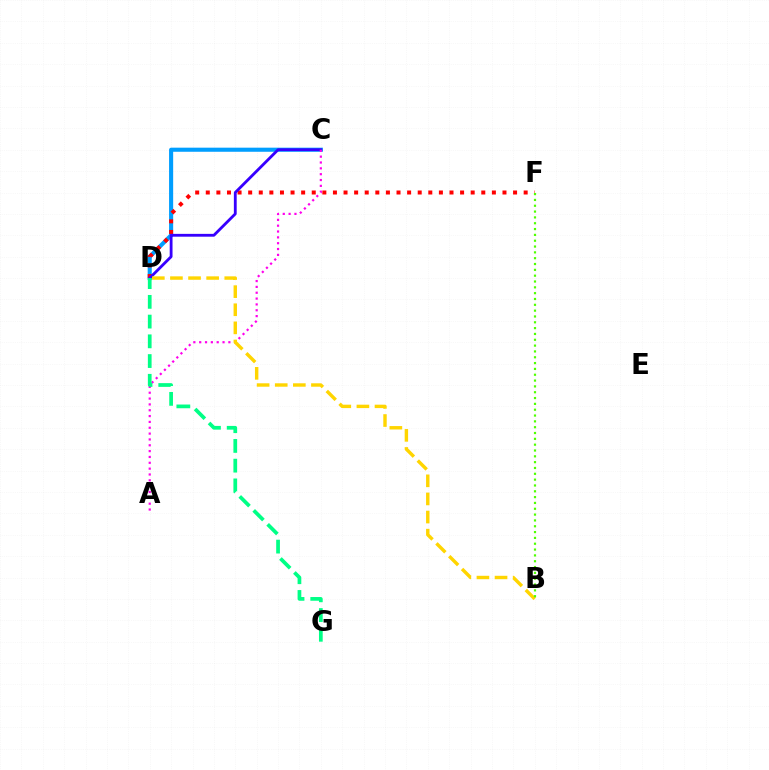{('C', 'D'): [{'color': '#009eff', 'line_style': 'solid', 'thickness': 2.95}, {'color': '#3700ff', 'line_style': 'solid', 'thickness': 2.03}], ('D', 'F'): [{'color': '#ff0000', 'line_style': 'dotted', 'thickness': 2.88}], ('A', 'C'): [{'color': '#ff00ed', 'line_style': 'dotted', 'thickness': 1.59}], ('B', 'D'): [{'color': '#ffd500', 'line_style': 'dashed', 'thickness': 2.46}], ('B', 'F'): [{'color': '#4fff00', 'line_style': 'dotted', 'thickness': 1.58}], ('D', 'G'): [{'color': '#00ff86', 'line_style': 'dashed', 'thickness': 2.68}]}